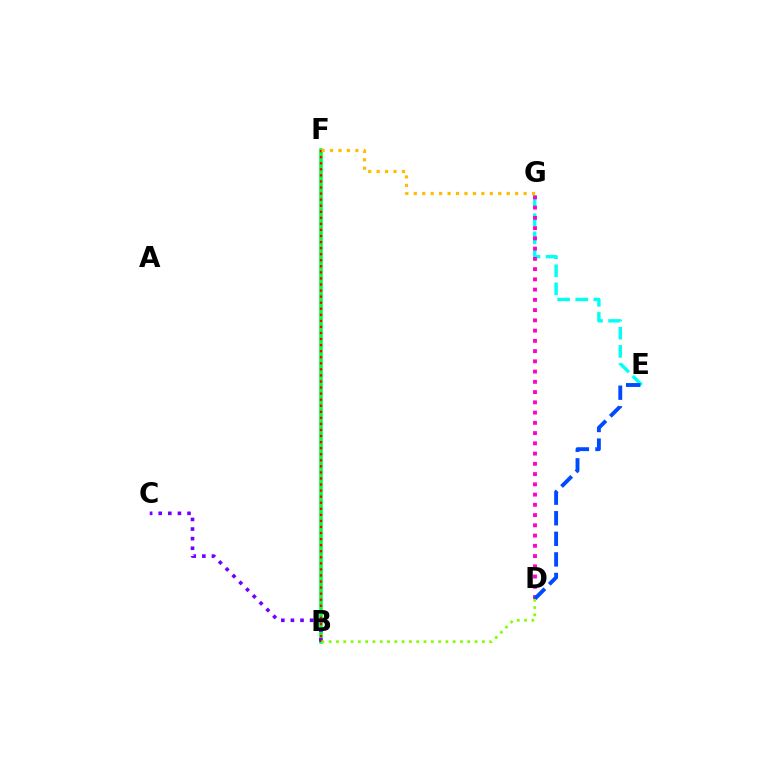{('E', 'G'): [{'color': '#00fff6', 'line_style': 'dashed', 'thickness': 2.46}], ('B', 'F'): [{'color': '#00ff39', 'line_style': 'solid', 'thickness': 2.59}, {'color': '#ff0000', 'line_style': 'dotted', 'thickness': 1.65}], ('B', 'C'): [{'color': '#7200ff', 'line_style': 'dotted', 'thickness': 2.61}], ('D', 'G'): [{'color': '#ff00cf', 'line_style': 'dotted', 'thickness': 2.78}], ('D', 'E'): [{'color': '#004bff', 'line_style': 'dashed', 'thickness': 2.8}], ('F', 'G'): [{'color': '#ffbd00', 'line_style': 'dotted', 'thickness': 2.3}], ('B', 'D'): [{'color': '#84ff00', 'line_style': 'dotted', 'thickness': 1.98}]}